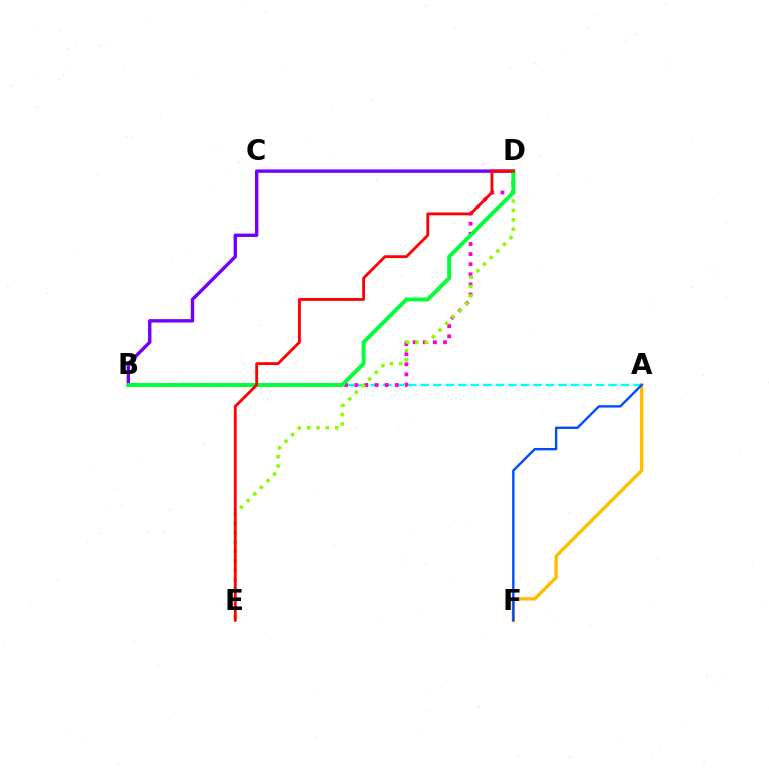{('A', 'B'): [{'color': '#00fff6', 'line_style': 'dashed', 'thickness': 1.7}], ('B', 'D'): [{'color': '#ff00cf', 'line_style': 'dotted', 'thickness': 2.75}, {'color': '#7200ff', 'line_style': 'solid', 'thickness': 2.44}, {'color': '#00ff39', 'line_style': 'solid', 'thickness': 2.81}], ('D', 'E'): [{'color': '#84ff00', 'line_style': 'dotted', 'thickness': 2.55}, {'color': '#ff0000', 'line_style': 'solid', 'thickness': 2.03}], ('A', 'F'): [{'color': '#ffbd00', 'line_style': 'solid', 'thickness': 2.42}, {'color': '#004bff', 'line_style': 'solid', 'thickness': 1.71}]}